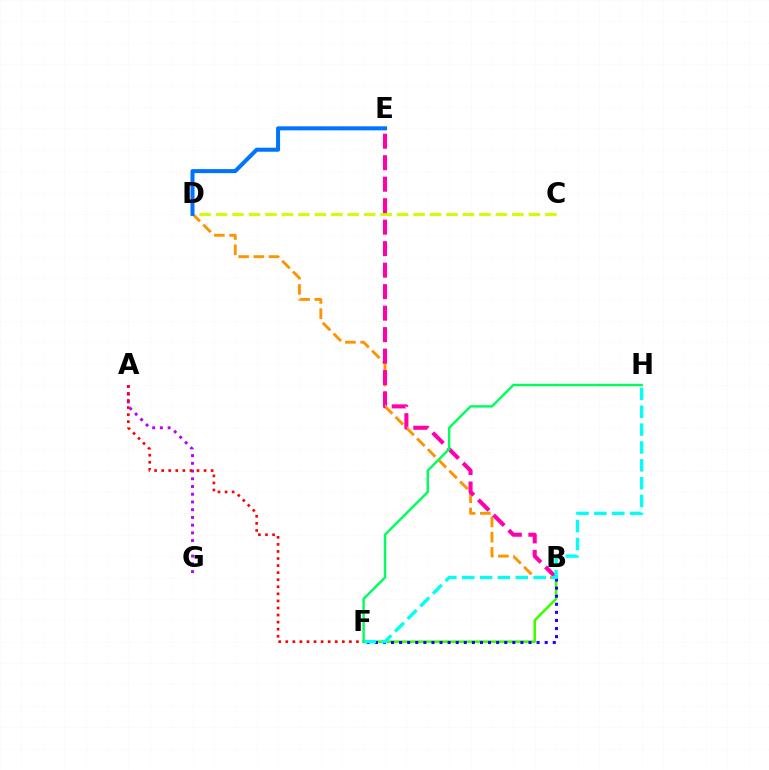{('B', 'D'): [{'color': '#ff9400', 'line_style': 'dashed', 'thickness': 2.07}], ('C', 'D'): [{'color': '#d1ff00', 'line_style': 'dashed', 'thickness': 2.24}], ('B', 'F'): [{'color': '#3dff00', 'line_style': 'solid', 'thickness': 1.86}, {'color': '#2500ff', 'line_style': 'dotted', 'thickness': 2.2}], ('A', 'G'): [{'color': '#b900ff', 'line_style': 'dotted', 'thickness': 2.1}], ('B', 'E'): [{'color': '#ff00ac', 'line_style': 'dashed', 'thickness': 2.92}], ('A', 'F'): [{'color': '#ff0000', 'line_style': 'dotted', 'thickness': 1.92}], ('D', 'E'): [{'color': '#0074ff', 'line_style': 'solid', 'thickness': 2.9}], ('F', 'H'): [{'color': '#00fff6', 'line_style': 'dashed', 'thickness': 2.42}, {'color': '#00ff5c', 'line_style': 'solid', 'thickness': 1.74}]}